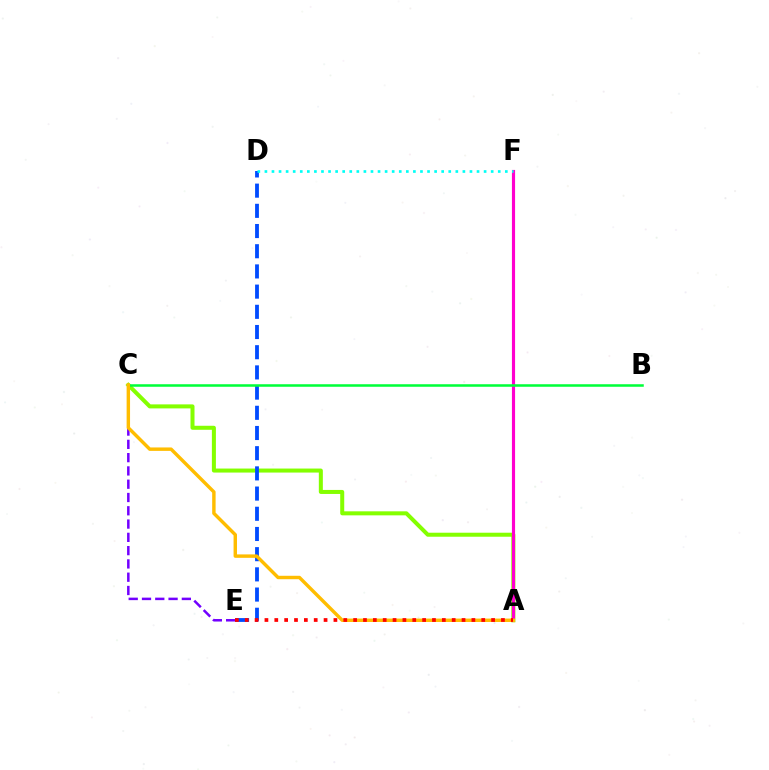{('A', 'C'): [{'color': '#84ff00', 'line_style': 'solid', 'thickness': 2.89}, {'color': '#ffbd00', 'line_style': 'solid', 'thickness': 2.47}], ('D', 'E'): [{'color': '#004bff', 'line_style': 'dashed', 'thickness': 2.74}], ('A', 'F'): [{'color': '#ff00cf', 'line_style': 'solid', 'thickness': 2.26}], ('B', 'C'): [{'color': '#00ff39', 'line_style': 'solid', 'thickness': 1.82}], ('D', 'F'): [{'color': '#00fff6', 'line_style': 'dotted', 'thickness': 1.92}], ('C', 'E'): [{'color': '#7200ff', 'line_style': 'dashed', 'thickness': 1.8}], ('A', 'E'): [{'color': '#ff0000', 'line_style': 'dotted', 'thickness': 2.68}]}